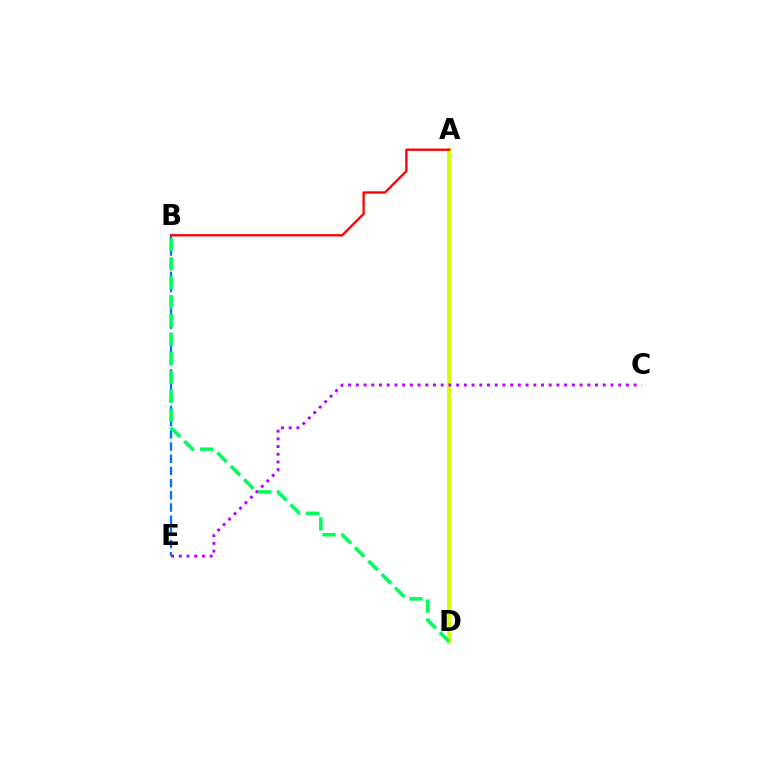{('A', 'D'): [{'color': '#d1ff00', 'line_style': 'solid', 'thickness': 2.75}], ('B', 'E'): [{'color': '#0074ff', 'line_style': 'dashed', 'thickness': 1.66}], ('A', 'B'): [{'color': '#ff0000', 'line_style': 'solid', 'thickness': 1.68}], ('B', 'D'): [{'color': '#00ff5c', 'line_style': 'dashed', 'thickness': 2.57}], ('C', 'E'): [{'color': '#b900ff', 'line_style': 'dotted', 'thickness': 2.1}]}